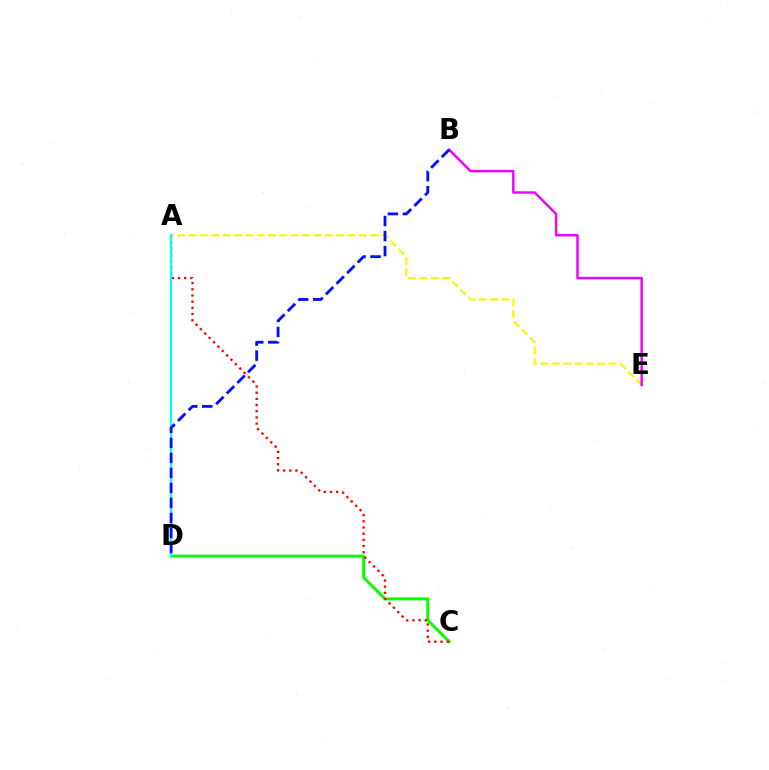{('C', 'D'): [{'color': '#08ff00', 'line_style': 'solid', 'thickness': 2.14}], ('A', 'E'): [{'color': '#fcf500', 'line_style': 'dashed', 'thickness': 1.54}], ('A', 'C'): [{'color': '#ff0000', 'line_style': 'dotted', 'thickness': 1.68}], ('B', 'E'): [{'color': '#ee00ff', 'line_style': 'solid', 'thickness': 1.76}], ('A', 'D'): [{'color': '#00fff6', 'line_style': 'solid', 'thickness': 1.58}], ('B', 'D'): [{'color': '#0010ff', 'line_style': 'dashed', 'thickness': 2.04}]}